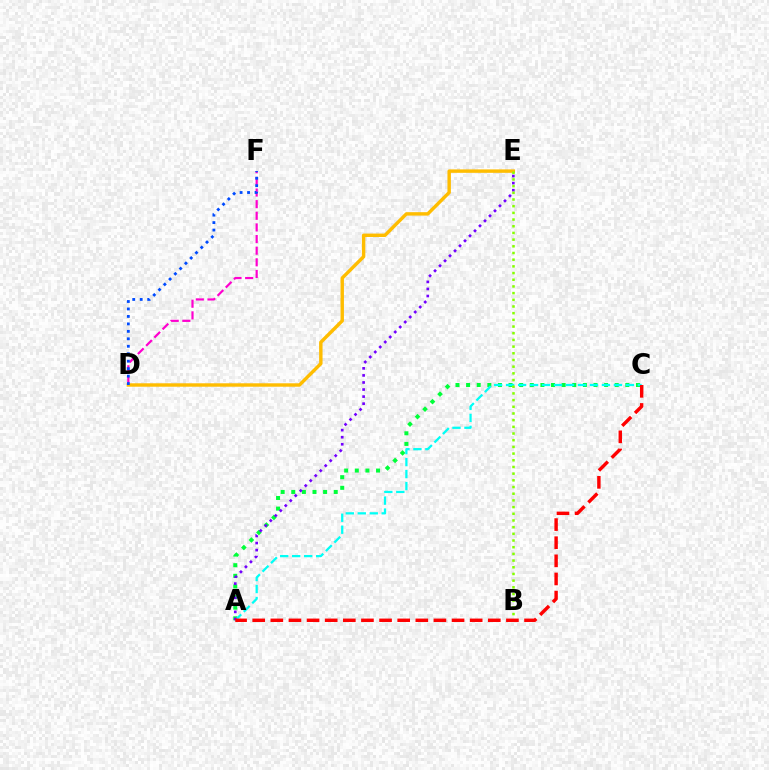{('D', 'F'): [{'color': '#ff00cf', 'line_style': 'dashed', 'thickness': 1.58}, {'color': '#004bff', 'line_style': 'dotted', 'thickness': 2.03}], ('A', 'C'): [{'color': '#00ff39', 'line_style': 'dotted', 'thickness': 2.88}, {'color': '#00fff6', 'line_style': 'dashed', 'thickness': 1.63}, {'color': '#ff0000', 'line_style': 'dashed', 'thickness': 2.46}], ('D', 'E'): [{'color': '#ffbd00', 'line_style': 'solid', 'thickness': 2.47}], ('A', 'E'): [{'color': '#7200ff', 'line_style': 'dotted', 'thickness': 1.92}], ('B', 'E'): [{'color': '#84ff00', 'line_style': 'dotted', 'thickness': 1.82}]}